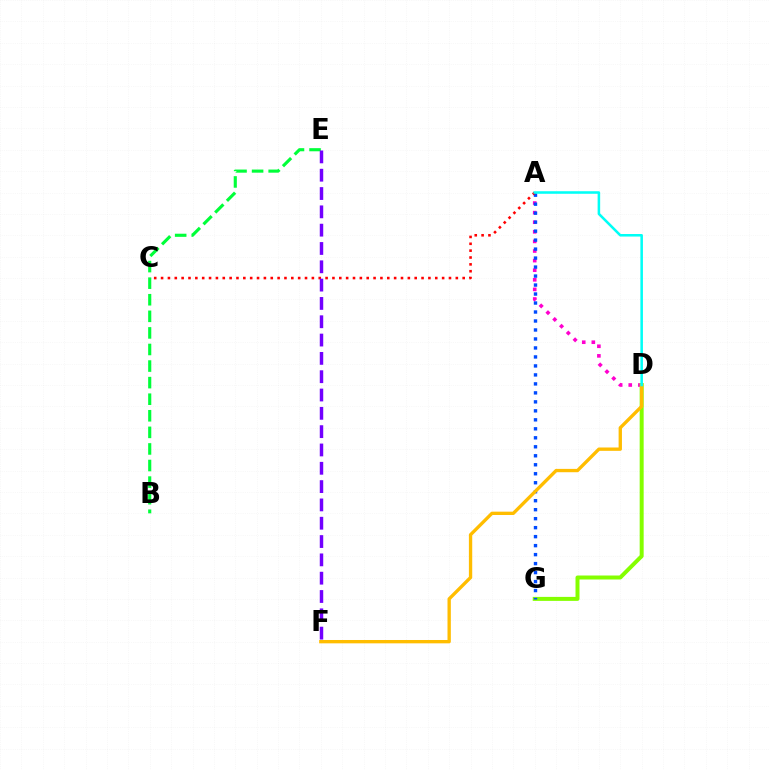{('A', 'D'): [{'color': '#ff00cf', 'line_style': 'dotted', 'thickness': 2.61}, {'color': '#00fff6', 'line_style': 'solid', 'thickness': 1.83}], ('D', 'G'): [{'color': '#84ff00', 'line_style': 'solid', 'thickness': 2.87}], ('A', 'G'): [{'color': '#004bff', 'line_style': 'dotted', 'thickness': 2.44}], ('A', 'C'): [{'color': '#ff0000', 'line_style': 'dotted', 'thickness': 1.86}], ('B', 'E'): [{'color': '#00ff39', 'line_style': 'dashed', 'thickness': 2.25}], ('D', 'F'): [{'color': '#ffbd00', 'line_style': 'solid', 'thickness': 2.4}], ('E', 'F'): [{'color': '#7200ff', 'line_style': 'dashed', 'thickness': 2.49}]}